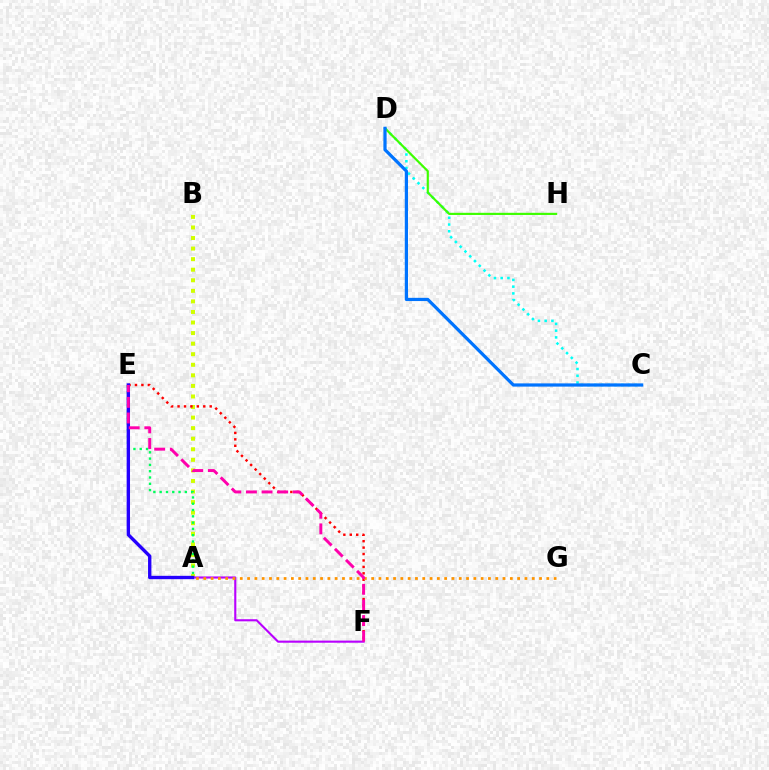{('C', 'D'): [{'color': '#00fff6', 'line_style': 'dotted', 'thickness': 1.83}, {'color': '#0074ff', 'line_style': 'solid', 'thickness': 2.32}], ('A', 'B'): [{'color': '#d1ff00', 'line_style': 'dotted', 'thickness': 2.87}], ('E', 'F'): [{'color': '#ff0000', 'line_style': 'dotted', 'thickness': 1.75}, {'color': '#ff00ac', 'line_style': 'dashed', 'thickness': 2.12}], ('A', 'E'): [{'color': '#00ff5c', 'line_style': 'dotted', 'thickness': 1.71}, {'color': '#2500ff', 'line_style': 'solid', 'thickness': 2.42}], ('A', 'F'): [{'color': '#b900ff', 'line_style': 'solid', 'thickness': 1.52}], ('D', 'H'): [{'color': '#3dff00', 'line_style': 'solid', 'thickness': 1.55}], ('A', 'G'): [{'color': '#ff9400', 'line_style': 'dotted', 'thickness': 1.98}]}